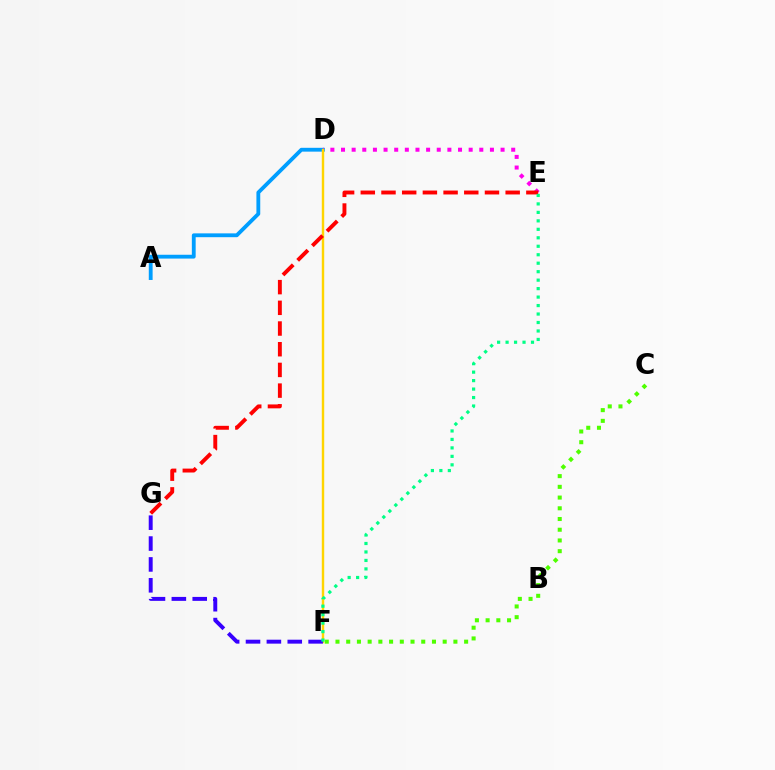{('A', 'D'): [{'color': '#009eff', 'line_style': 'solid', 'thickness': 2.76}], ('D', 'E'): [{'color': '#ff00ed', 'line_style': 'dotted', 'thickness': 2.89}], ('D', 'F'): [{'color': '#ffd500', 'line_style': 'solid', 'thickness': 1.75}], ('F', 'G'): [{'color': '#3700ff', 'line_style': 'dashed', 'thickness': 2.84}], ('E', 'G'): [{'color': '#ff0000', 'line_style': 'dashed', 'thickness': 2.81}], ('E', 'F'): [{'color': '#00ff86', 'line_style': 'dotted', 'thickness': 2.3}], ('C', 'F'): [{'color': '#4fff00', 'line_style': 'dotted', 'thickness': 2.91}]}